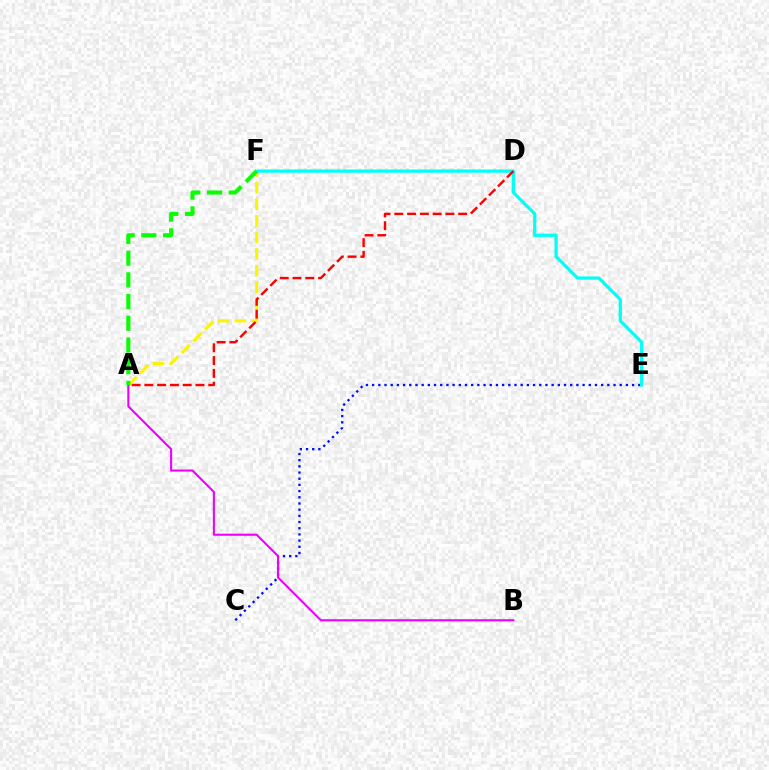{('A', 'F'): [{'color': '#fcf500', 'line_style': 'dashed', 'thickness': 2.26}, {'color': '#08ff00', 'line_style': 'dashed', 'thickness': 2.95}], ('C', 'E'): [{'color': '#0010ff', 'line_style': 'dotted', 'thickness': 1.68}], ('A', 'B'): [{'color': '#ee00ff', 'line_style': 'solid', 'thickness': 1.51}], ('E', 'F'): [{'color': '#00fff6', 'line_style': 'solid', 'thickness': 2.34}], ('A', 'D'): [{'color': '#ff0000', 'line_style': 'dashed', 'thickness': 1.74}]}